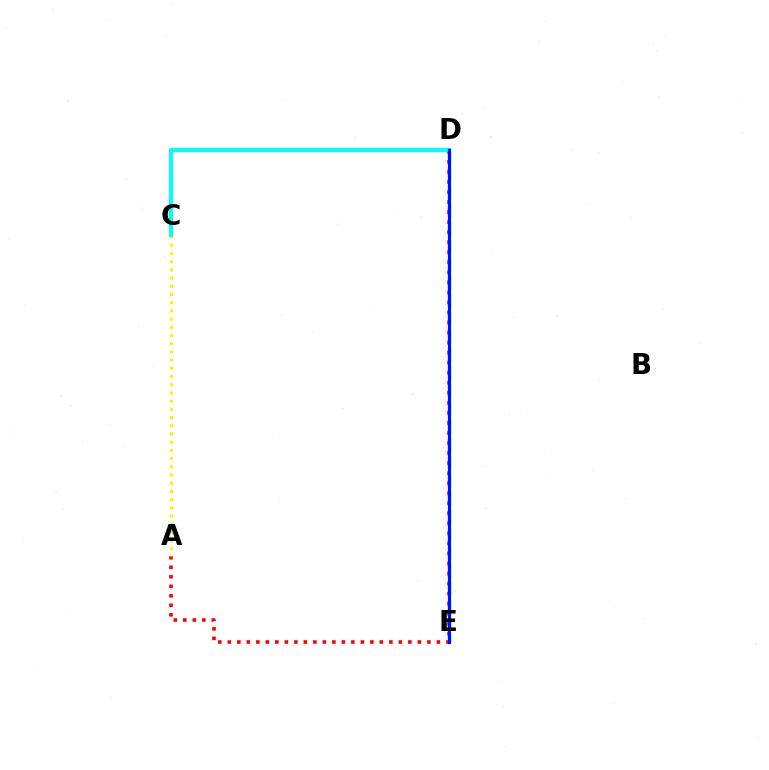{('D', 'E'): [{'color': '#08ff00', 'line_style': 'dashed', 'thickness': 2.45}, {'color': '#ee00ff', 'line_style': 'dotted', 'thickness': 2.73}, {'color': '#0010ff', 'line_style': 'solid', 'thickness': 2.29}], ('A', 'E'): [{'color': '#ff0000', 'line_style': 'dotted', 'thickness': 2.58}], ('A', 'C'): [{'color': '#fcf500', 'line_style': 'dotted', 'thickness': 2.23}], ('C', 'D'): [{'color': '#00fff6', 'line_style': 'solid', 'thickness': 2.93}]}